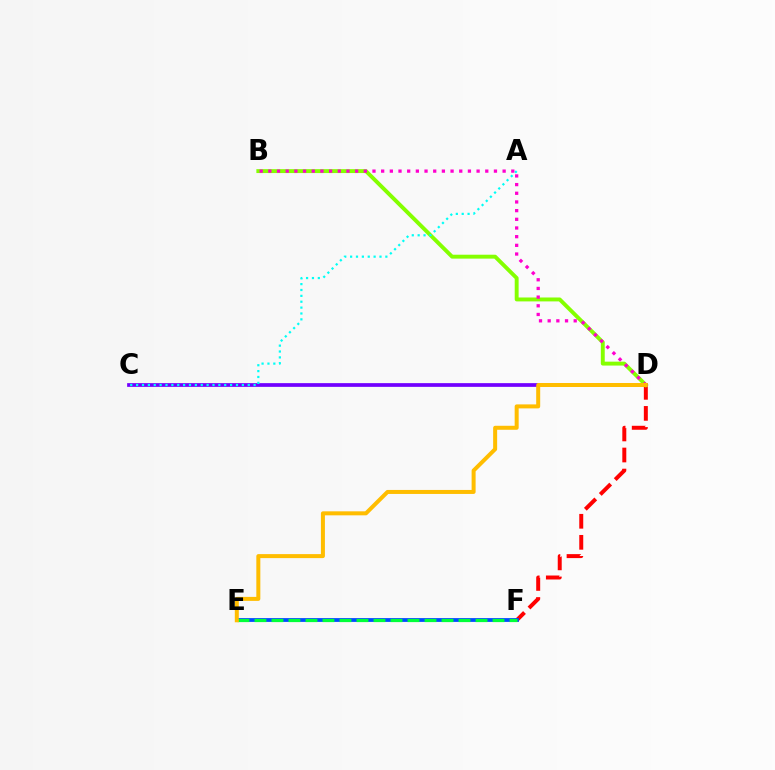{('D', 'F'): [{'color': '#ff0000', 'line_style': 'dashed', 'thickness': 2.86}], ('E', 'F'): [{'color': '#004bff', 'line_style': 'solid', 'thickness': 2.74}, {'color': '#00ff39', 'line_style': 'dashed', 'thickness': 2.31}], ('B', 'D'): [{'color': '#84ff00', 'line_style': 'solid', 'thickness': 2.81}, {'color': '#ff00cf', 'line_style': 'dotted', 'thickness': 2.36}], ('C', 'D'): [{'color': '#7200ff', 'line_style': 'solid', 'thickness': 2.68}], ('D', 'E'): [{'color': '#ffbd00', 'line_style': 'solid', 'thickness': 2.88}], ('A', 'C'): [{'color': '#00fff6', 'line_style': 'dotted', 'thickness': 1.6}]}